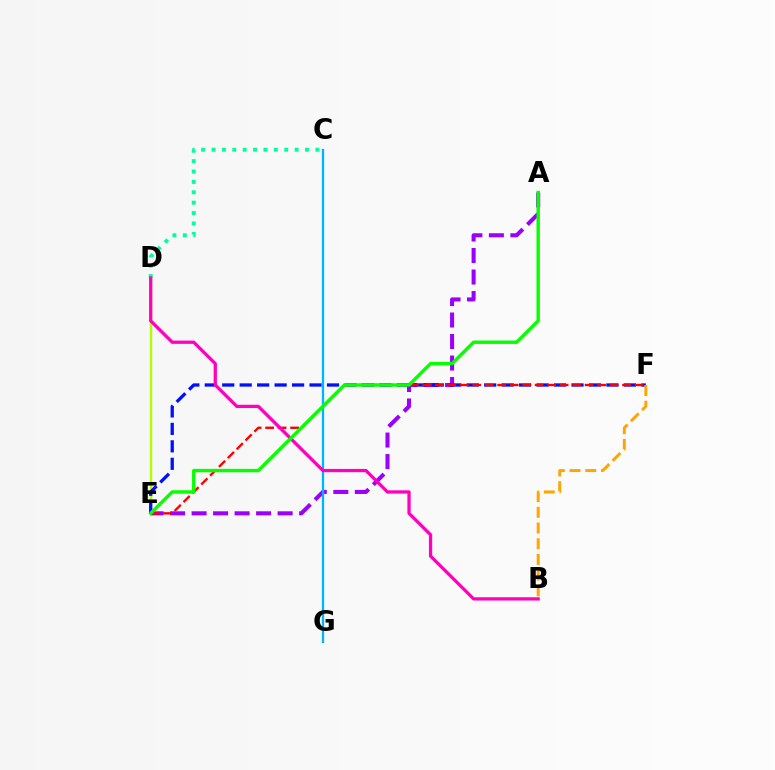{('C', 'D'): [{'color': '#00ff9d', 'line_style': 'dotted', 'thickness': 2.82}], ('D', 'E'): [{'color': '#b3ff00', 'line_style': 'solid', 'thickness': 1.72}], ('A', 'E'): [{'color': '#9b00ff', 'line_style': 'dashed', 'thickness': 2.92}, {'color': '#08ff00', 'line_style': 'solid', 'thickness': 2.45}], ('E', 'F'): [{'color': '#0010ff', 'line_style': 'dashed', 'thickness': 2.37}, {'color': '#ff0000', 'line_style': 'dashed', 'thickness': 1.7}], ('C', 'G'): [{'color': '#00b5ff', 'line_style': 'solid', 'thickness': 1.65}], ('B', 'D'): [{'color': '#ff00bd', 'line_style': 'solid', 'thickness': 2.35}], ('B', 'F'): [{'color': '#ffa500', 'line_style': 'dashed', 'thickness': 2.14}]}